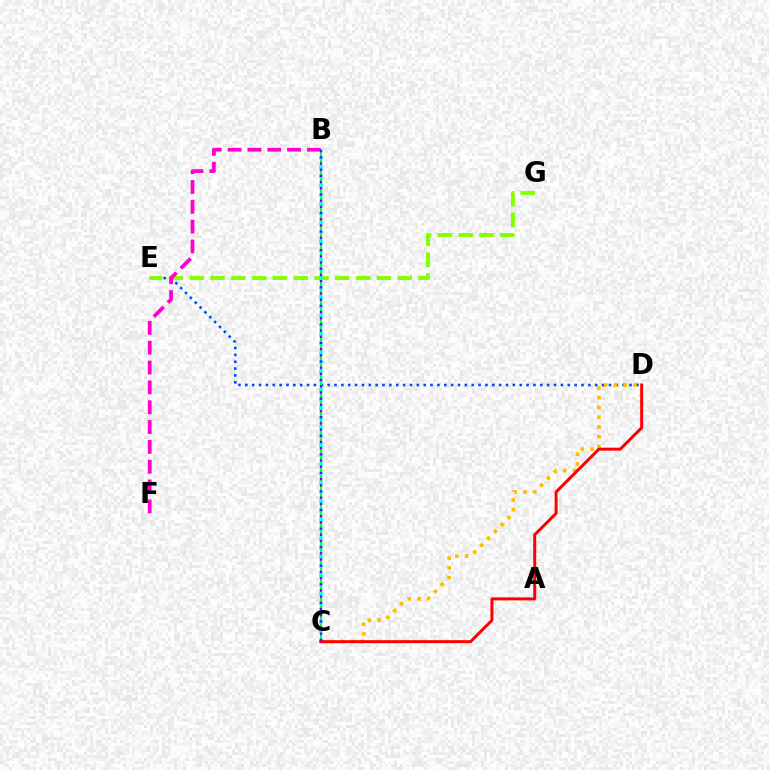{('D', 'E'): [{'color': '#004bff', 'line_style': 'dotted', 'thickness': 1.86}], ('E', 'G'): [{'color': '#84ff00', 'line_style': 'dashed', 'thickness': 2.83}], ('B', 'C'): [{'color': '#00ff39', 'line_style': 'solid', 'thickness': 1.56}, {'color': '#00fff6', 'line_style': 'dotted', 'thickness': 2.52}, {'color': '#7200ff', 'line_style': 'dotted', 'thickness': 1.68}], ('B', 'F'): [{'color': '#ff00cf', 'line_style': 'dashed', 'thickness': 2.69}], ('C', 'D'): [{'color': '#ffbd00', 'line_style': 'dotted', 'thickness': 2.65}, {'color': '#ff0000', 'line_style': 'solid', 'thickness': 2.14}]}